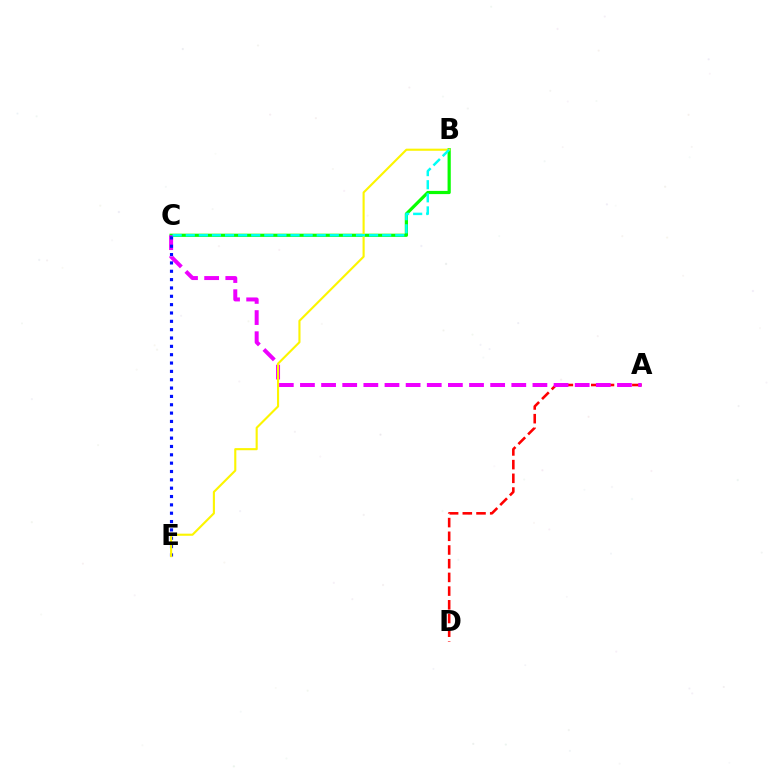{('B', 'C'): [{'color': '#08ff00', 'line_style': 'solid', 'thickness': 2.3}, {'color': '#00fff6', 'line_style': 'dashed', 'thickness': 1.78}], ('A', 'D'): [{'color': '#ff0000', 'line_style': 'dashed', 'thickness': 1.86}], ('A', 'C'): [{'color': '#ee00ff', 'line_style': 'dashed', 'thickness': 2.87}], ('C', 'E'): [{'color': '#0010ff', 'line_style': 'dotted', 'thickness': 2.27}], ('B', 'E'): [{'color': '#fcf500', 'line_style': 'solid', 'thickness': 1.53}]}